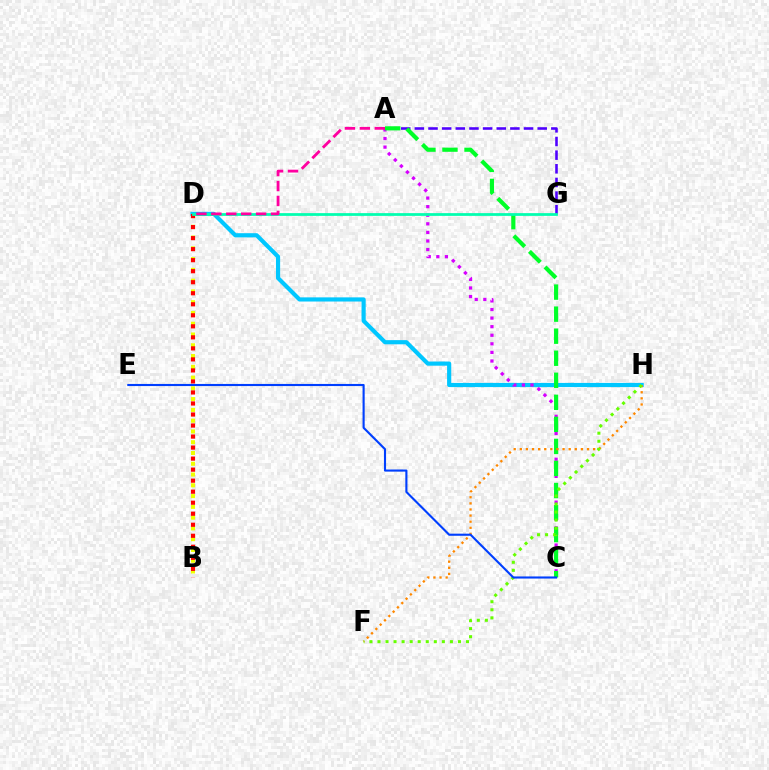{('B', 'D'): [{'color': '#eeff00', 'line_style': 'dotted', 'thickness': 2.93}, {'color': '#ff0000', 'line_style': 'dotted', 'thickness': 3.0}], ('A', 'G'): [{'color': '#4f00ff', 'line_style': 'dashed', 'thickness': 1.85}], ('D', 'H'): [{'color': '#00c7ff', 'line_style': 'solid', 'thickness': 2.99}], ('A', 'C'): [{'color': '#d600ff', 'line_style': 'dotted', 'thickness': 2.33}, {'color': '#00ff27', 'line_style': 'dashed', 'thickness': 2.99}], ('F', 'H'): [{'color': '#ff8800', 'line_style': 'dotted', 'thickness': 1.66}, {'color': '#66ff00', 'line_style': 'dotted', 'thickness': 2.19}], ('D', 'G'): [{'color': '#00ffaf', 'line_style': 'solid', 'thickness': 1.98}], ('A', 'D'): [{'color': '#ff00a0', 'line_style': 'dashed', 'thickness': 2.03}], ('C', 'E'): [{'color': '#003fff', 'line_style': 'solid', 'thickness': 1.53}]}